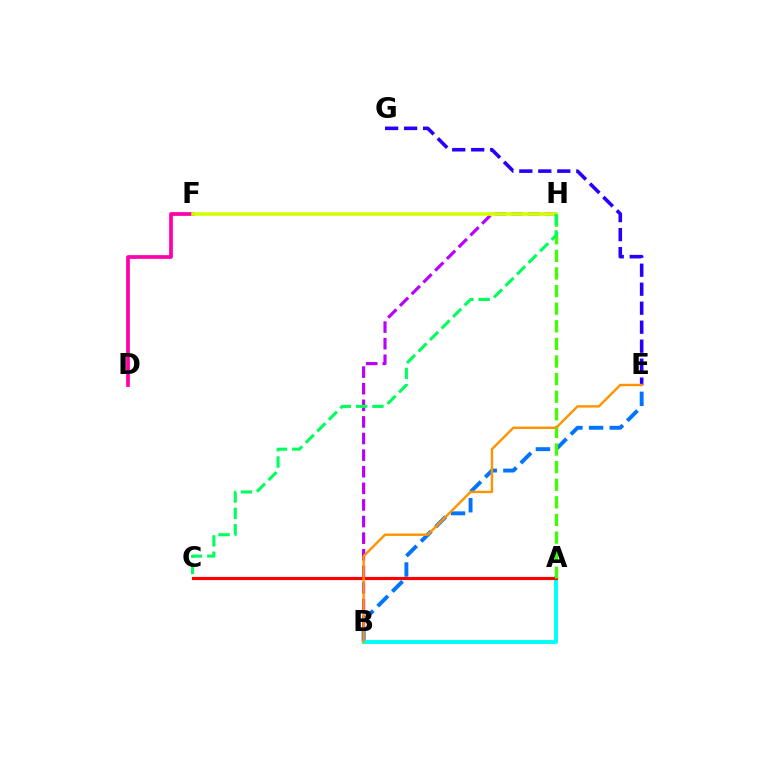{('B', 'H'): [{'color': '#b900ff', 'line_style': 'dashed', 'thickness': 2.26}], ('D', 'F'): [{'color': '#ff00ac', 'line_style': 'solid', 'thickness': 2.69}], ('B', 'E'): [{'color': '#0074ff', 'line_style': 'dashed', 'thickness': 2.81}, {'color': '#ff9400', 'line_style': 'solid', 'thickness': 1.74}], ('F', 'H'): [{'color': '#d1ff00', 'line_style': 'solid', 'thickness': 2.55}], ('A', 'B'): [{'color': '#00fff6', 'line_style': 'solid', 'thickness': 2.81}], ('A', 'C'): [{'color': '#ff0000', 'line_style': 'solid', 'thickness': 2.27}], ('E', 'G'): [{'color': '#2500ff', 'line_style': 'dashed', 'thickness': 2.58}], ('A', 'H'): [{'color': '#3dff00', 'line_style': 'dashed', 'thickness': 2.39}], ('C', 'H'): [{'color': '#00ff5c', 'line_style': 'dashed', 'thickness': 2.22}]}